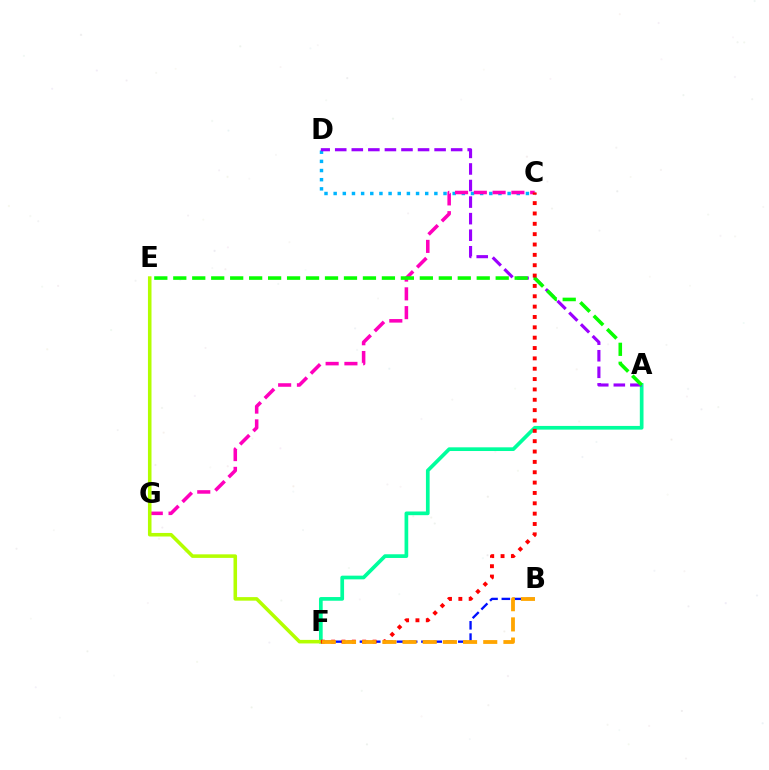{('A', 'F'): [{'color': '#00ff9d', 'line_style': 'solid', 'thickness': 2.66}], ('C', 'D'): [{'color': '#00b5ff', 'line_style': 'dotted', 'thickness': 2.49}], ('C', 'G'): [{'color': '#ff00bd', 'line_style': 'dashed', 'thickness': 2.55}], ('B', 'F'): [{'color': '#0010ff', 'line_style': 'dashed', 'thickness': 1.67}, {'color': '#ffa500', 'line_style': 'dashed', 'thickness': 2.74}], ('A', 'D'): [{'color': '#9b00ff', 'line_style': 'dashed', 'thickness': 2.25}], ('E', 'F'): [{'color': '#b3ff00', 'line_style': 'solid', 'thickness': 2.56}], ('A', 'E'): [{'color': '#08ff00', 'line_style': 'dashed', 'thickness': 2.58}], ('C', 'F'): [{'color': '#ff0000', 'line_style': 'dotted', 'thickness': 2.81}]}